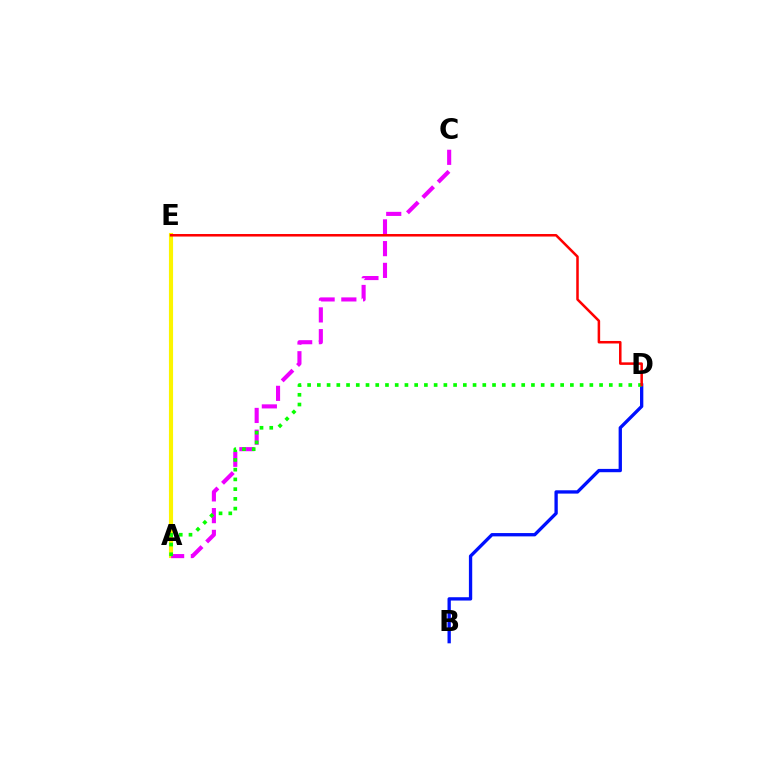{('B', 'D'): [{'color': '#0010ff', 'line_style': 'solid', 'thickness': 2.39}], ('A', 'E'): [{'color': '#00fff6', 'line_style': 'dashed', 'thickness': 2.91}, {'color': '#fcf500', 'line_style': 'solid', 'thickness': 2.95}], ('A', 'C'): [{'color': '#ee00ff', 'line_style': 'dashed', 'thickness': 2.95}], ('A', 'D'): [{'color': '#08ff00', 'line_style': 'dotted', 'thickness': 2.64}], ('D', 'E'): [{'color': '#ff0000', 'line_style': 'solid', 'thickness': 1.82}]}